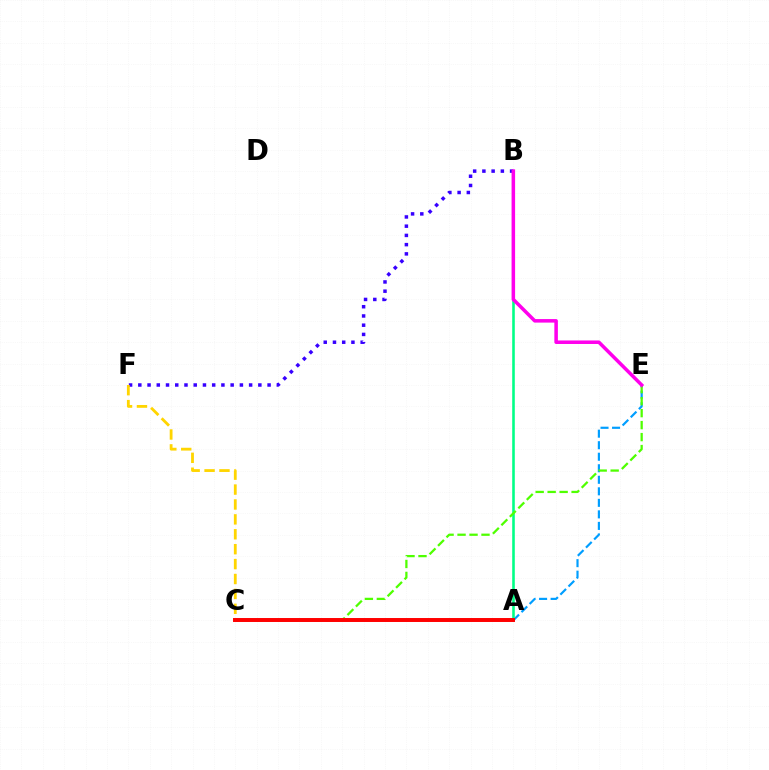{('B', 'F'): [{'color': '#3700ff', 'line_style': 'dotted', 'thickness': 2.51}], ('A', 'E'): [{'color': '#009eff', 'line_style': 'dashed', 'thickness': 1.57}], ('A', 'B'): [{'color': '#00ff86', 'line_style': 'solid', 'thickness': 1.86}], ('C', 'F'): [{'color': '#ffd500', 'line_style': 'dashed', 'thickness': 2.02}], ('C', 'E'): [{'color': '#4fff00', 'line_style': 'dashed', 'thickness': 1.63}], ('A', 'C'): [{'color': '#ff0000', 'line_style': 'solid', 'thickness': 2.84}], ('B', 'E'): [{'color': '#ff00ed', 'line_style': 'solid', 'thickness': 2.54}]}